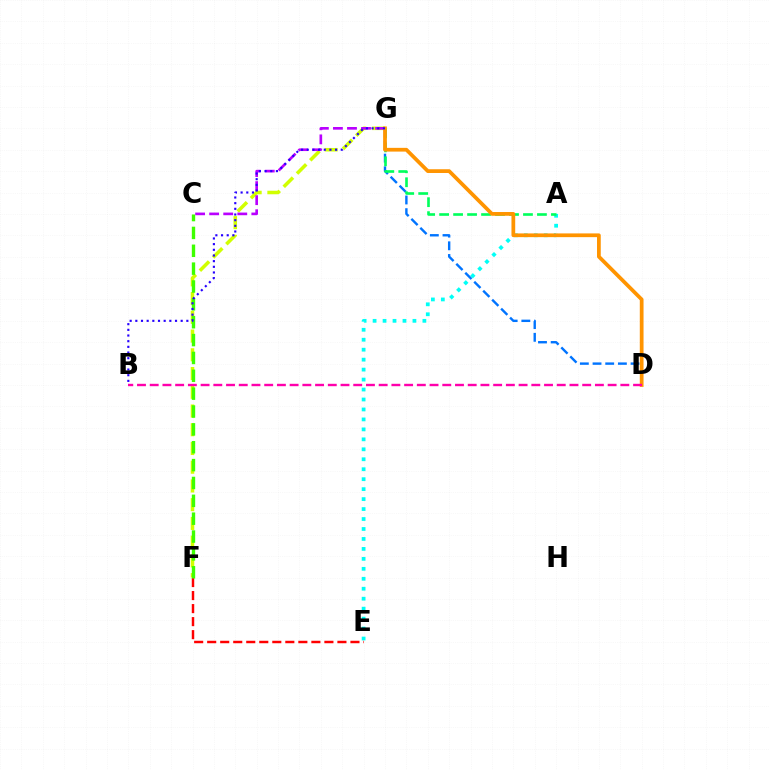{('F', 'G'): [{'color': '#d1ff00', 'line_style': 'dashed', 'thickness': 2.55}], ('C', 'G'): [{'color': '#b900ff', 'line_style': 'dashed', 'thickness': 1.91}], ('D', 'G'): [{'color': '#0074ff', 'line_style': 'dashed', 'thickness': 1.72}, {'color': '#ff9400', 'line_style': 'solid', 'thickness': 2.7}], ('A', 'E'): [{'color': '#00fff6', 'line_style': 'dotted', 'thickness': 2.71}], ('A', 'G'): [{'color': '#00ff5c', 'line_style': 'dashed', 'thickness': 1.9}], ('E', 'F'): [{'color': '#ff0000', 'line_style': 'dashed', 'thickness': 1.77}], ('C', 'F'): [{'color': '#3dff00', 'line_style': 'dashed', 'thickness': 2.43}], ('B', 'G'): [{'color': '#2500ff', 'line_style': 'dotted', 'thickness': 1.54}], ('B', 'D'): [{'color': '#ff00ac', 'line_style': 'dashed', 'thickness': 1.73}]}